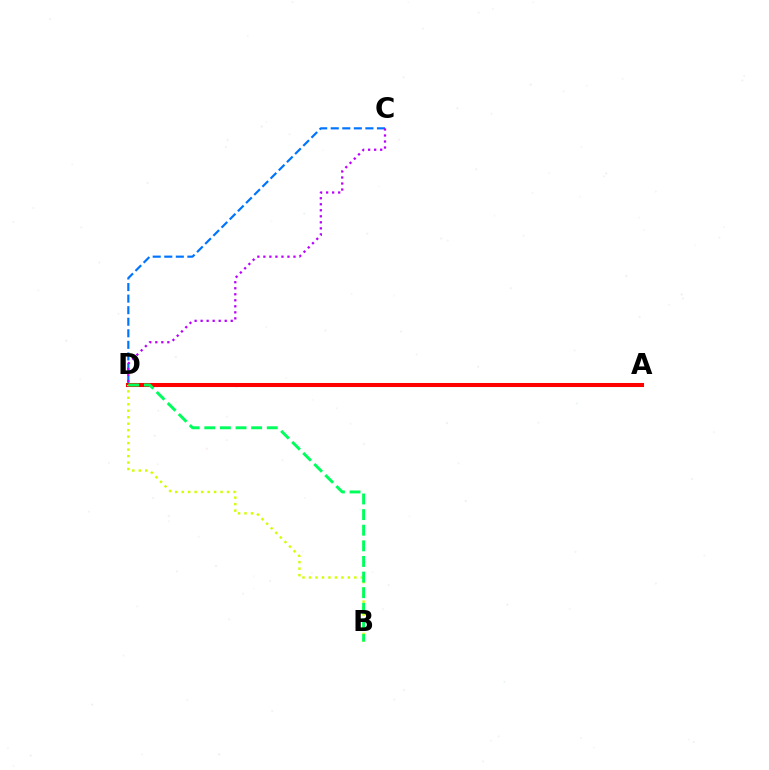{('C', 'D'): [{'color': '#0074ff', 'line_style': 'dashed', 'thickness': 1.57}, {'color': '#b900ff', 'line_style': 'dotted', 'thickness': 1.64}], ('A', 'D'): [{'color': '#ff0000', 'line_style': 'solid', 'thickness': 2.92}], ('B', 'D'): [{'color': '#d1ff00', 'line_style': 'dotted', 'thickness': 1.76}, {'color': '#00ff5c', 'line_style': 'dashed', 'thickness': 2.12}]}